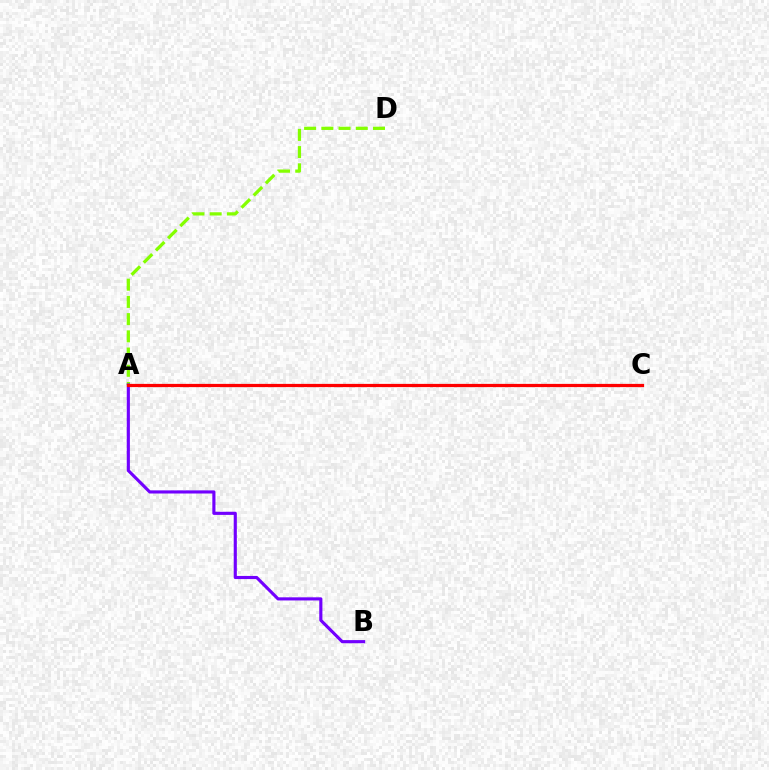{('A', 'D'): [{'color': '#84ff00', 'line_style': 'dashed', 'thickness': 2.34}], ('A', 'C'): [{'color': '#00fff6', 'line_style': 'dashed', 'thickness': 2.06}, {'color': '#ff0000', 'line_style': 'solid', 'thickness': 2.32}], ('A', 'B'): [{'color': '#7200ff', 'line_style': 'solid', 'thickness': 2.25}]}